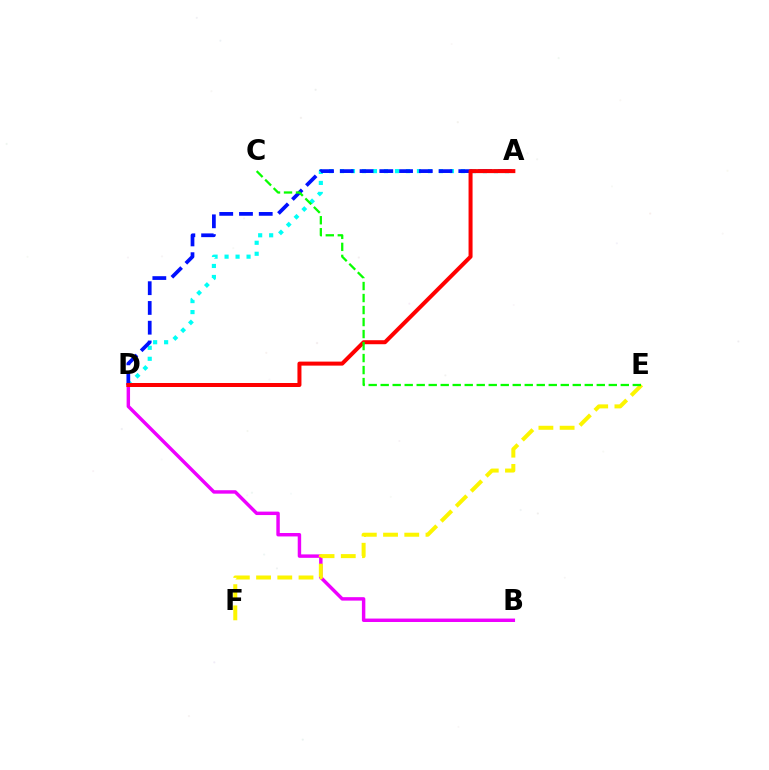{('B', 'D'): [{'color': '#ee00ff', 'line_style': 'solid', 'thickness': 2.48}], ('A', 'D'): [{'color': '#00fff6', 'line_style': 'dotted', 'thickness': 2.99}, {'color': '#0010ff', 'line_style': 'dashed', 'thickness': 2.68}, {'color': '#ff0000', 'line_style': 'solid', 'thickness': 2.89}], ('E', 'F'): [{'color': '#fcf500', 'line_style': 'dashed', 'thickness': 2.88}], ('C', 'E'): [{'color': '#08ff00', 'line_style': 'dashed', 'thickness': 1.63}]}